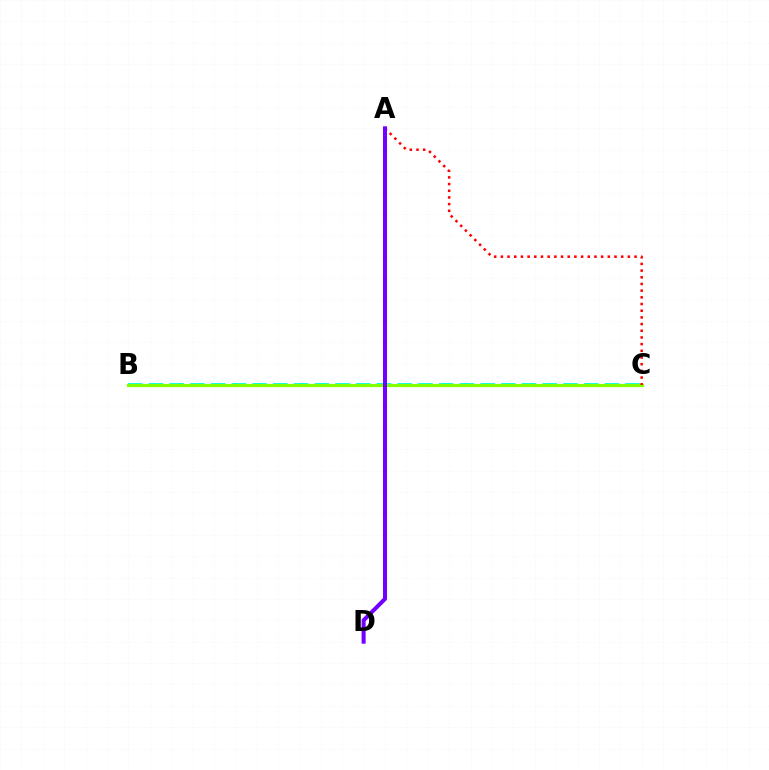{('B', 'C'): [{'color': '#00fff6', 'line_style': 'dashed', 'thickness': 2.82}, {'color': '#84ff00', 'line_style': 'solid', 'thickness': 2.3}], ('A', 'C'): [{'color': '#ff0000', 'line_style': 'dotted', 'thickness': 1.82}], ('A', 'D'): [{'color': '#7200ff', 'line_style': 'solid', 'thickness': 2.9}]}